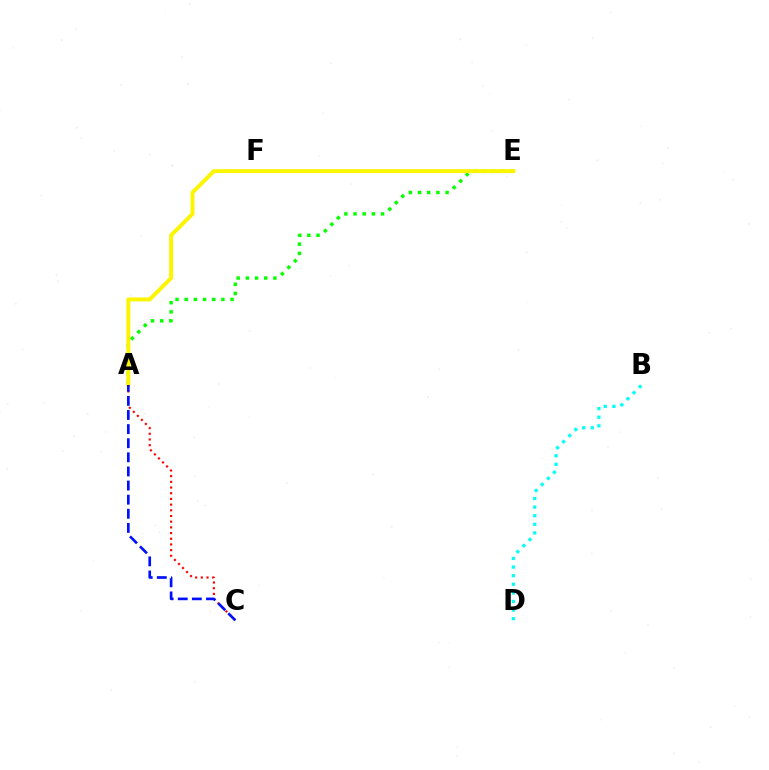{('A', 'E'): [{'color': '#08ff00', 'line_style': 'dotted', 'thickness': 2.49}, {'color': '#fcf500', 'line_style': 'solid', 'thickness': 2.84}], ('E', 'F'): [{'color': '#ee00ff', 'line_style': 'solid', 'thickness': 2.08}], ('B', 'D'): [{'color': '#00fff6', 'line_style': 'dotted', 'thickness': 2.34}], ('A', 'C'): [{'color': '#ff0000', 'line_style': 'dotted', 'thickness': 1.55}, {'color': '#0010ff', 'line_style': 'dashed', 'thickness': 1.92}]}